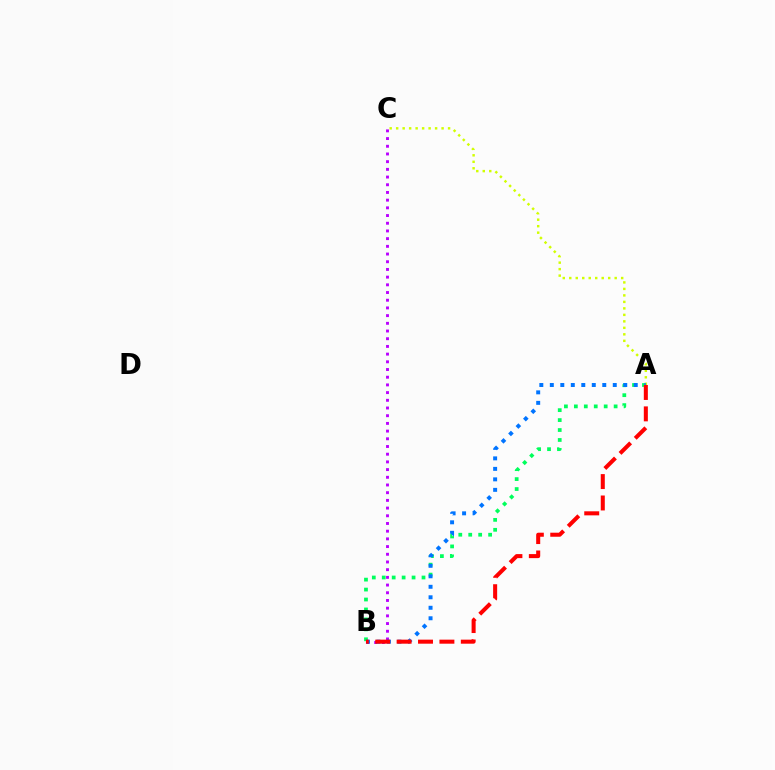{('B', 'C'): [{'color': '#b900ff', 'line_style': 'dotted', 'thickness': 2.09}], ('A', 'B'): [{'color': '#00ff5c', 'line_style': 'dotted', 'thickness': 2.7}, {'color': '#0074ff', 'line_style': 'dotted', 'thickness': 2.85}, {'color': '#ff0000', 'line_style': 'dashed', 'thickness': 2.91}], ('A', 'C'): [{'color': '#d1ff00', 'line_style': 'dotted', 'thickness': 1.76}]}